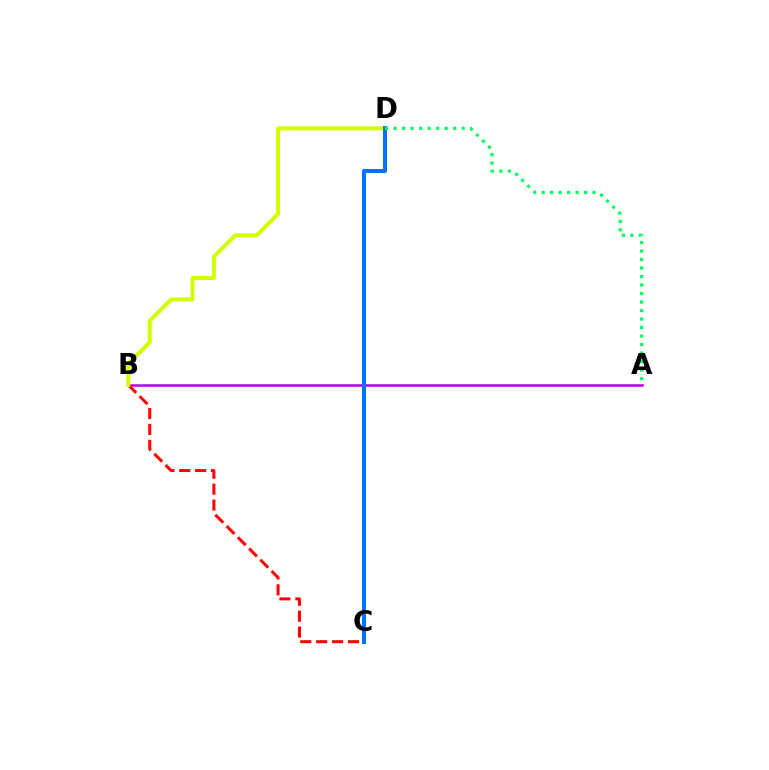{('A', 'B'): [{'color': '#b900ff', 'line_style': 'solid', 'thickness': 1.83}], ('B', 'C'): [{'color': '#ff0000', 'line_style': 'dashed', 'thickness': 2.16}], ('B', 'D'): [{'color': '#d1ff00', 'line_style': 'solid', 'thickness': 2.88}], ('C', 'D'): [{'color': '#0074ff', 'line_style': 'solid', 'thickness': 2.88}], ('A', 'D'): [{'color': '#00ff5c', 'line_style': 'dotted', 'thickness': 2.31}]}